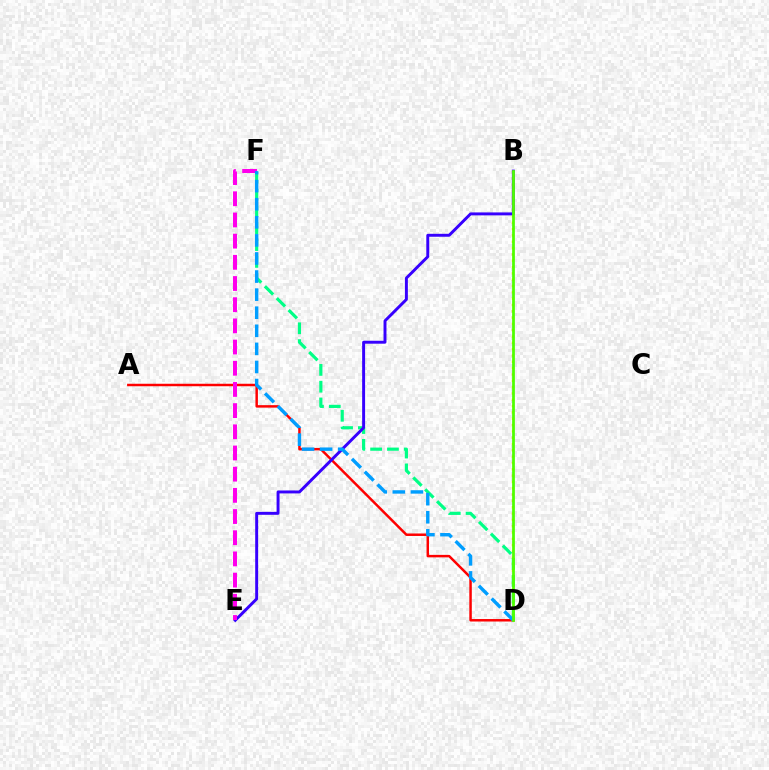{('A', 'D'): [{'color': '#ff0000', 'line_style': 'solid', 'thickness': 1.78}], ('B', 'D'): [{'color': '#ffd500', 'line_style': 'dotted', 'thickness': 1.72}, {'color': '#4fff00', 'line_style': 'solid', 'thickness': 1.98}], ('D', 'F'): [{'color': '#00ff86', 'line_style': 'dashed', 'thickness': 2.29}, {'color': '#009eff', 'line_style': 'dashed', 'thickness': 2.46}], ('B', 'E'): [{'color': '#3700ff', 'line_style': 'solid', 'thickness': 2.12}], ('E', 'F'): [{'color': '#ff00ed', 'line_style': 'dashed', 'thickness': 2.88}]}